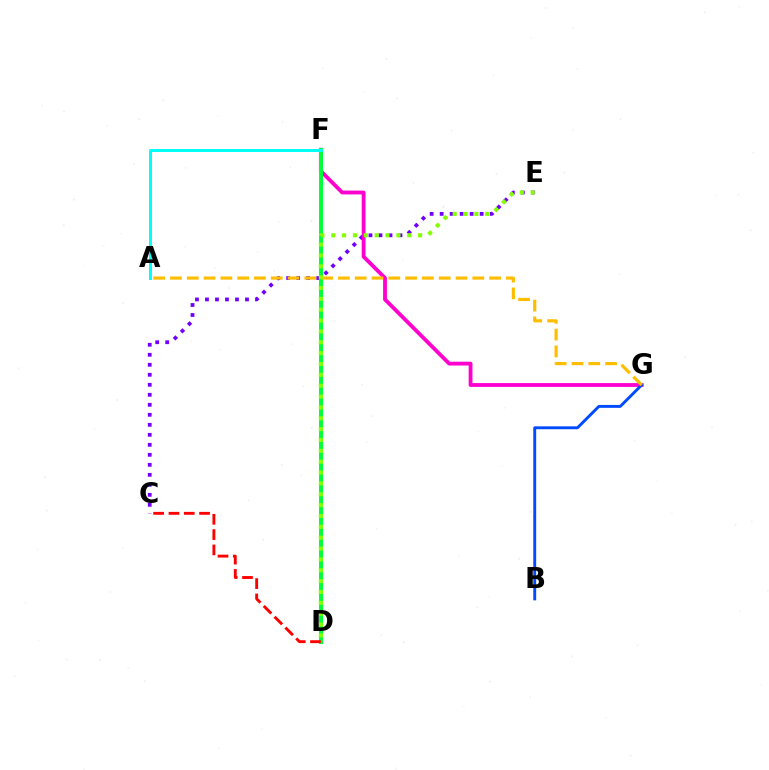{('C', 'E'): [{'color': '#7200ff', 'line_style': 'dotted', 'thickness': 2.72}], ('F', 'G'): [{'color': '#ff00cf', 'line_style': 'solid', 'thickness': 2.75}], ('B', 'G'): [{'color': '#004bff', 'line_style': 'solid', 'thickness': 2.09}], ('D', 'F'): [{'color': '#00ff39', 'line_style': 'solid', 'thickness': 2.87}], ('A', 'F'): [{'color': '#00fff6', 'line_style': 'solid', 'thickness': 2.15}], ('A', 'G'): [{'color': '#ffbd00', 'line_style': 'dashed', 'thickness': 2.28}], ('C', 'D'): [{'color': '#ff0000', 'line_style': 'dashed', 'thickness': 2.08}], ('D', 'E'): [{'color': '#84ff00', 'line_style': 'dotted', 'thickness': 2.95}]}